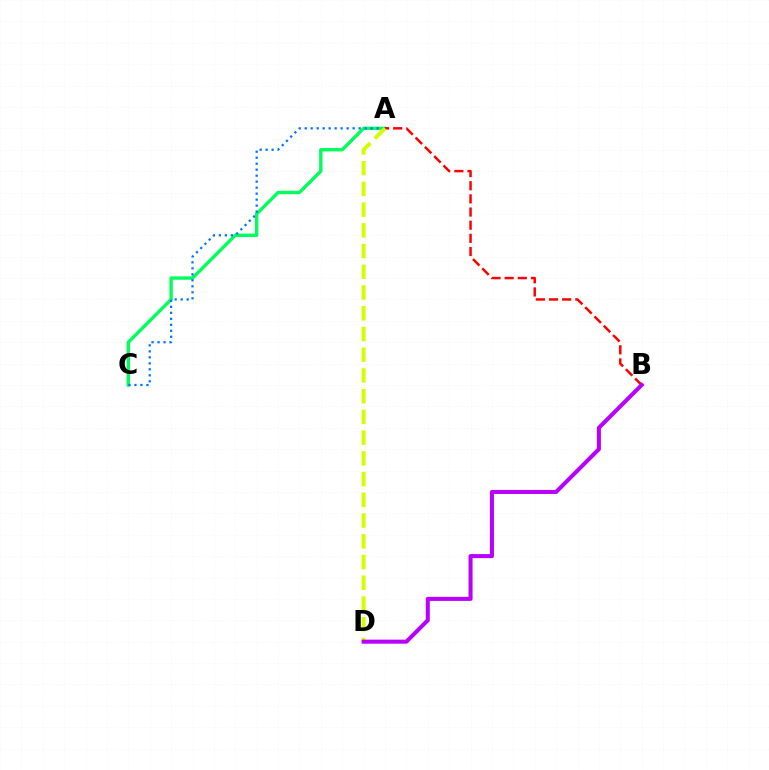{('A', 'C'): [{'color': '#00ff5c', 'line_style': 'solid', 'thickness': 2.44}, {'color': '#0074ff', 'line_style': 'dotted', 'thickness': 1.63}], ('A', 'B'): [{'color': '#ff0000', 'line_style': 'dashed', 'thickness': 1.79}], ('A', 'D'): [{'color': '#d1ff00', 'line_style': 'dashed', 'thickness': 2.82}], ('B', 'D'): [{'color': '#b900ff', 'line_style': 'solid', 'thickness': 2.91}]}